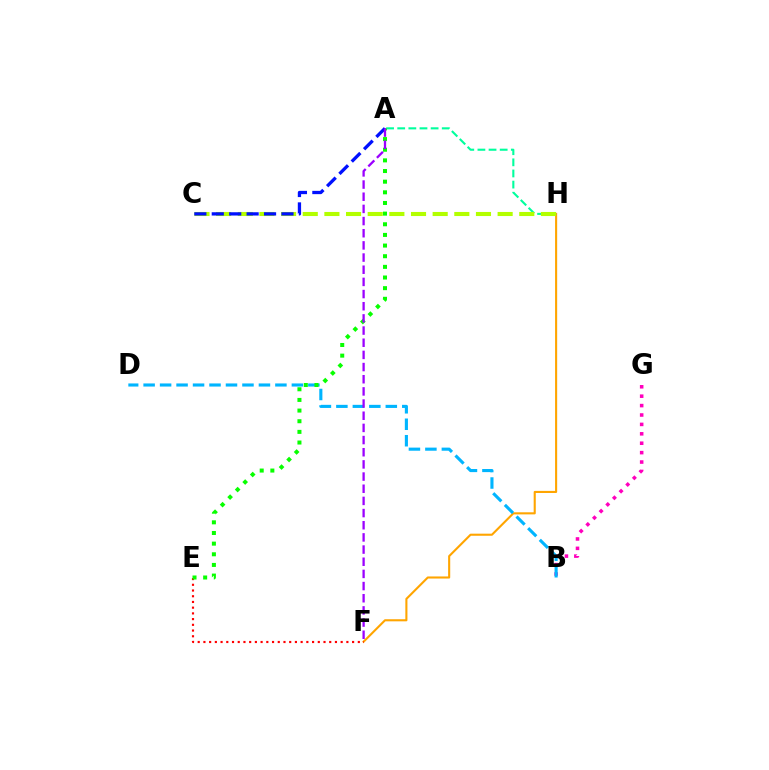{('F', 'H'): [{'color': '#ffa500', 'line_style': 'solid', 'thickness': 1.51}], ('B', 'G'): [{'color': '#ff00bd', 'line_style': 'dotted', 'thickness': 2.56}], ('E', 'F'): [{'color': '#ff0000', 'line_style': 'dotted', 'thickness': 1.55}], ('A', 'H'): [{'color': '#00ff9d', 'line_style': 'dashed', 'thickness': 1.51}], ('C', 'H'): [{'color': '#b3ff00', 'line_style': 'dashed', 'thickness': 2.94}], ('B', 'D'): [{'color': '#00b5ff', 'line_style': 'dashed', 'thickness': 2.24}], ('A', 'E'): [{'color': '#08ff00', 'line_style': 'dotted', 'thickness': 2.89}], ('A', 'C'): [{'color': '#0010ff', 'line_style': 'dashed', 'thickness': 2.37}], ('A', 'F'): [{'color': '#9b00ff', 'line_style': 'dashed', 'thickness': 1.65}]}